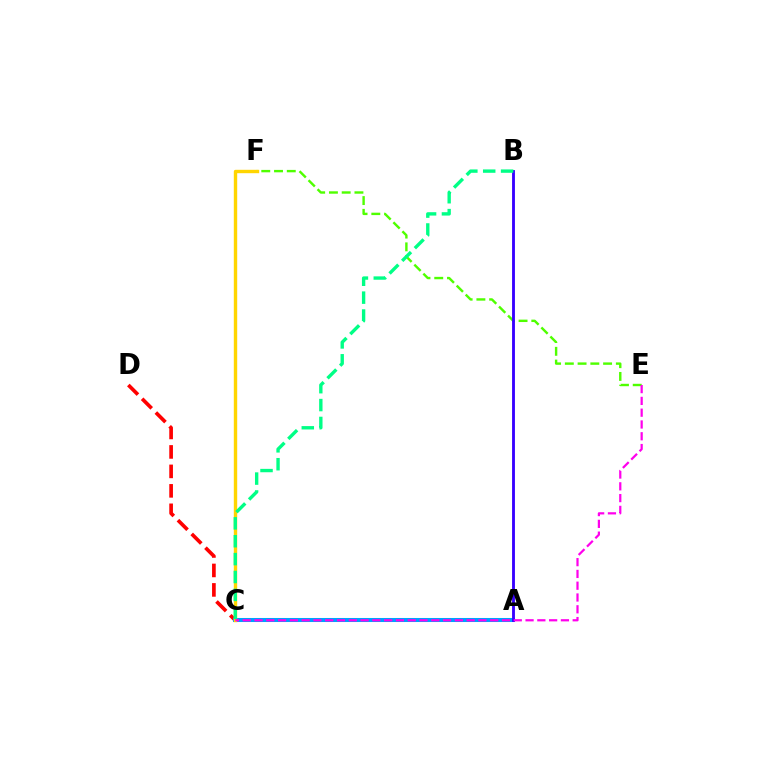{('C', 'D'): [{'color': '#ff0000', 'line_style': 'dashed', 'thickness': 2.64}], ('A', 'C'): [{'color': '#009eff', 'line_style': 'solid', 'thickness': 2.91}], ('E', 'F'): [{'color': '#4fff00', 'line_style': 'dashed', 'thickness': 1.73}], ('C', 'F'): [{'color': '#ffd500', 'line_style': 'solid', 'thickness': 2.44}], ('A', 'B'): [{'color': '#3700ff', 'line_style': 'solid', 'thickness': 2.05}], ('B', 'C'): [{'color': '#00ff86', 'line_style': 'dashed', 'thickness': 2.43}], ('C', 'E'): [{'color': '#ff00ed', 'line_style': 'dashed', 'thickness': 1.6}]}